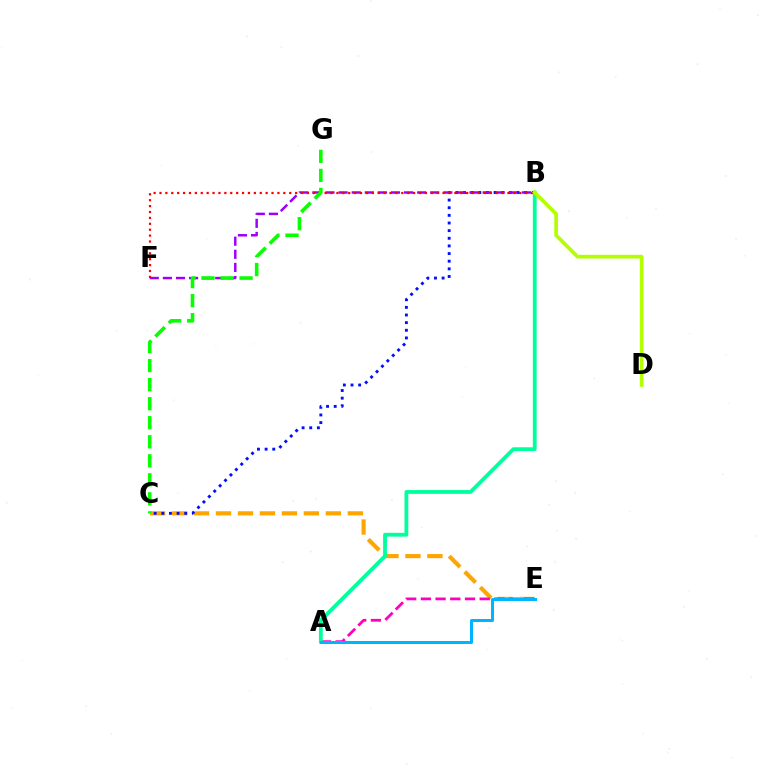{('C', 'E'): [{'color': '#ffa500', 'line_style': 'dashed', 'thickness': 2.98}], ('B', 'C'): [{'color': '#0010ff', 'line_style': 'dotted', 'thickness': 2.08}], ('B', 'F'): [{'color': '#9b00ff', 'line_style': 'dashed', 'thickness': 1.78}, {'color': '#ff0000', 'line_style': 'dotted', 'thickness': 1.6}], ('A', 'E'): [{'color': '#ff00bd', 'line_style': 'dashed', 'thickness': 2.0}, {'color': '#00b5ff', 'line_style': 'solid', 'thickness': 2.16}], ('A', 'B'): [{'color': '#00ff9d', 'line_style': 'solid', 'thickness': 2.73}], ('C', 'G'): [{'color': '#08ff00', 'line_style': 'dashed', 'thickness': 2.59}], ('B', 'D'): [{'color': '#b3ff00', 'line_style': 'solid', 'thickness': 2.67}]}